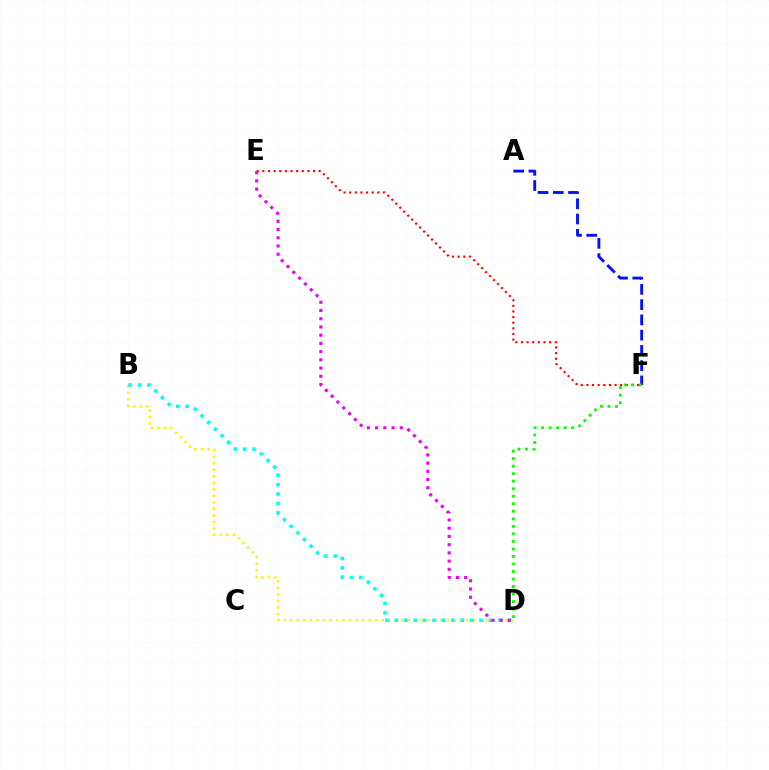{('B', 'D'): [{'color': '#fcf500', 'line_style': 'dotted', 'thickness': 1.77}, {'color': '#00fff6', 'line_style': 'dotted', 'thickness': 2.56}], ('E', 'F'): [{'color': '#ff0000', 'line_style': 'dotted', 'thickness': 1.53}], ('A', 'F'): [{'color': '#0010ff', 'line_style': 'dashed', 'thickness': 2.07}], ('D', 'F'): [{'color': '#08ff00', 'line_style': 'dotted', 'thickness': 2.04}], ('D', 'E'): [{'color': '#ee00ff', 'line_style': 'dotted', 'thickness': 2.23}]}